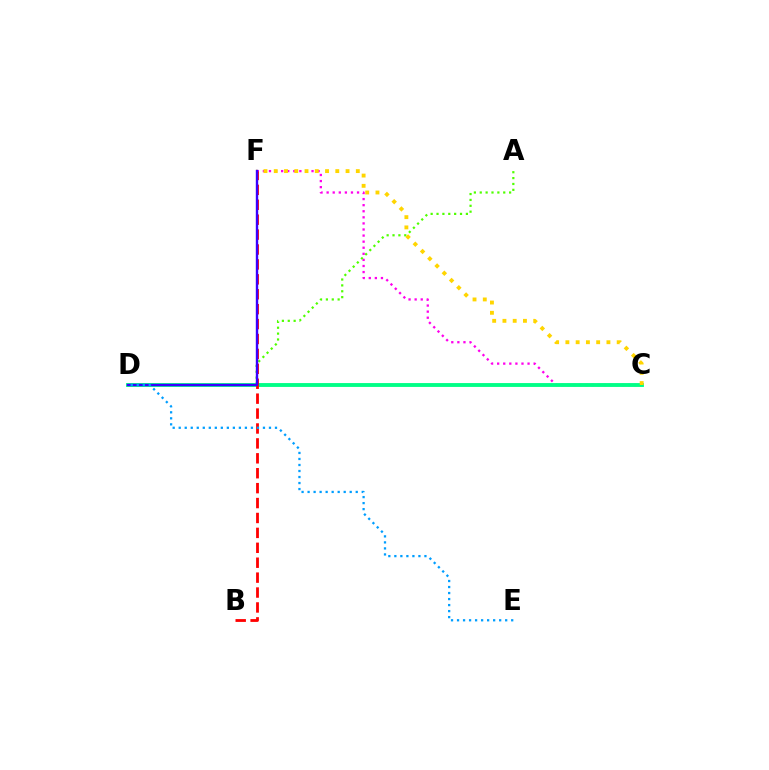{('C', 'F'): [{'color': '#ff00ed', 'line_style': 'dotted', 'thickness': 1.65}, {'color': '#ffd500', 'line_style': 'dotted', 'thickness': 2.79}], ('A', 'D'): [{'color': '#4fff00', 'line_style': 'dotted', 'thickness': 1.6}], ('C', 'D'): [{'color': '#00ff86', 'line_style': 'solid', 'thickness': 2.78}], ('B', 'F'): [{'color': '#ff0000', 'line_style': 'dashed', 'thickness': 2.03}], ('D', 'F'): [{'color': '#3700ff', 'line_style': 'solid', 'thickness': 1.72}], ('D', 'E'): [{'color': '#009eff', 'line_style': 'dotted', 'thickness': 1.63}]}